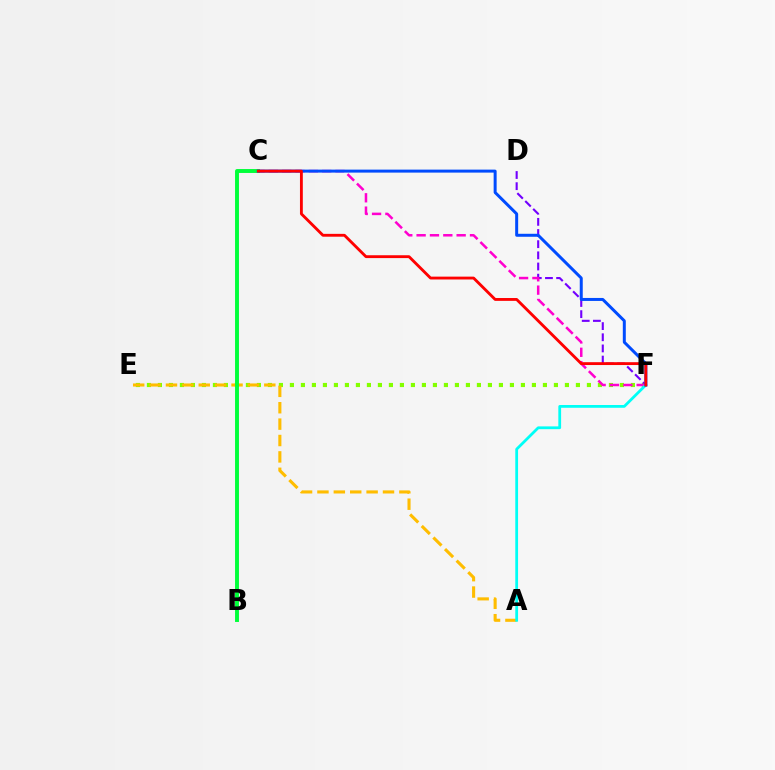{('E', 'F'): [{'color': '#84ff00', 'line_style': 'dotted', 'thickness': 2.99}], ('D', 'F'): [{'color': '#7200ff', 'line_style': 'dashed', 'thickness': 1.52}], ('A', 'E'): [{'color': '#ffbd00', 'line_style': 'dashed', 'thickness': 2.23}], ('C', 'F'): [{'color': '#ff00cf', 'line_style': 'dashed', 'thickness': 1.81}, {'color': '#004bff', 'line_style': 'solid', 'thickness': 2.15}, {'color': '#ff0000', 'line_style': 'solid', 'thickness': 2.05}], ('B', 'C'): [{'color': '#00ff39', 'line_style': 'solid', 'thickness': 2.82}], ('A', 'F'): [{'color': '#00fff6', 'line_style': 'solid', 'thickness': 2.0}]}